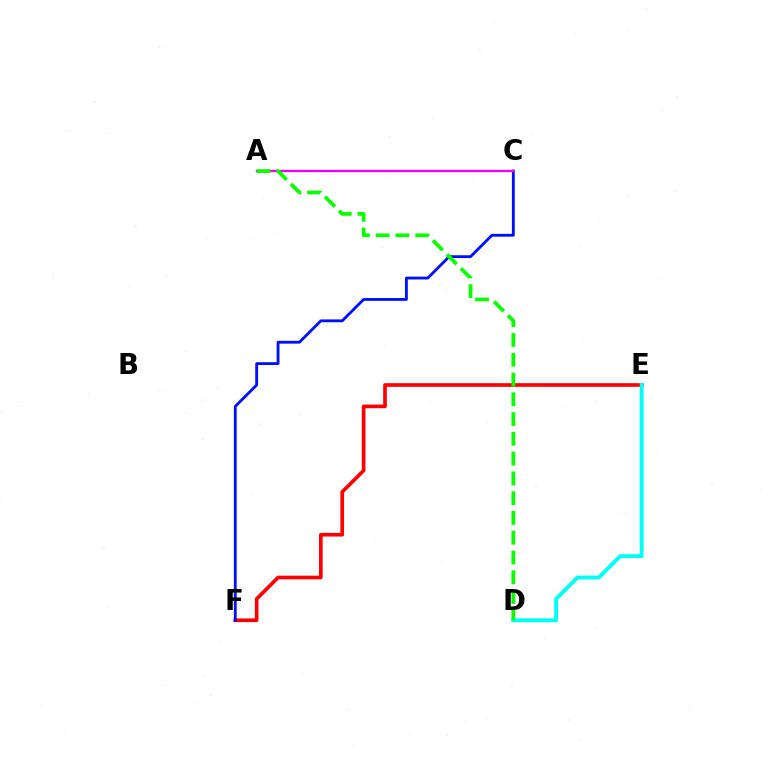{('E', 'F'): [{'color': '#ff0000', 'line_style': 'solid', 'thickness': 2.63}], ('A', 'C'): [{'color': '#fcf500', 'line_style': 'solid', 'thickness': 1.75}, {'color': '#ee00ff', 'line_style': 'solid', 'thickness': 1.64}], ('C', 'F'): [{'color': '#0010ff', 'line_style': 'solid', 'thickness': 2.05}], ('D', 'E'): [{'color': '#00fff6', 'line_style': 'solid', 'thickness': 2.79}], ('A', 'D'): [{'color': '#08ff00', 'line_style': 'dashed', 'thickness': 2.69}]}